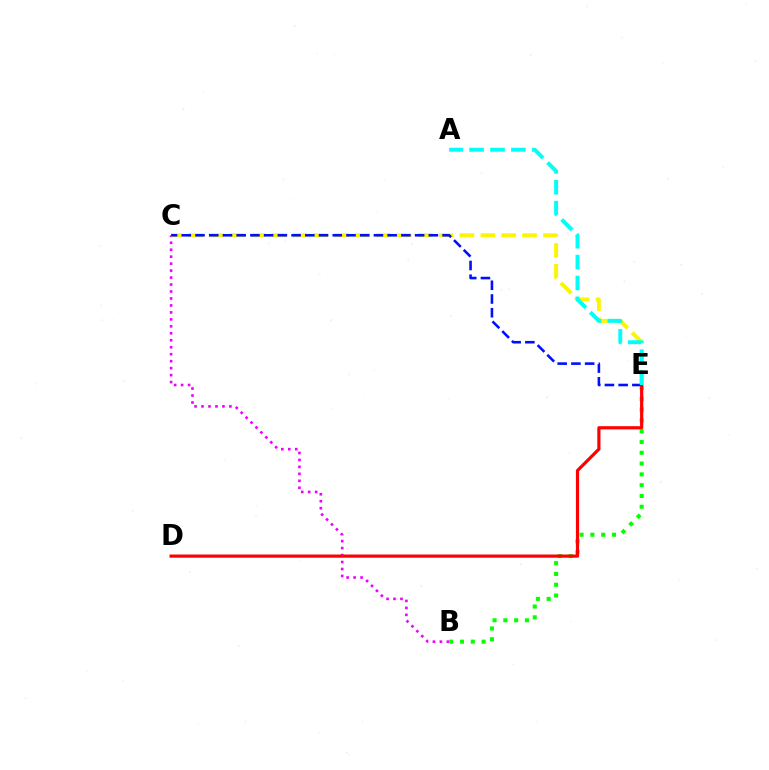{('B', 'C'): [{'color': '#ee00ff', 'line_style': 'dotted', 'thickness': 1.89}], ('C', 'E'): [{'color': '#fcf500', 'line_style': 'dashed', 'thickness': 2.83}, {'color': '#0010ff', 'line_style': 'dashed', 'thickness': 1.86}], ('B', 'E'): [{'color': '#08ff00', 'line_style': 'dotted', 'thickness': 2.93}], ('D', 'E'): [{'color': '#ff0000', 'line_style': 'solid', 'thickness': 2.29}], ('A', 'E'): [{'color': '#00fff6', 'line_style': 'dashed', 'thickness': 2.84}]}